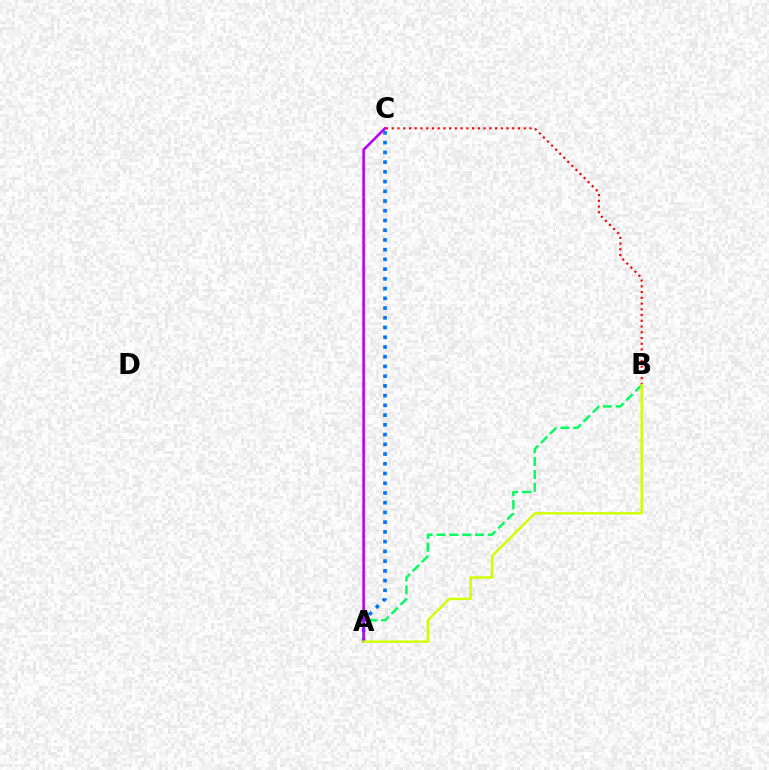{('A', 'C'): [{'color': '#0074ff', 'line_style': 'dotted', 'thickness': 2.64}, {'color': '#b900ff', 'line_style': 'solid', 'thickness': 1.87}], ('A', 'B'): [{'color': '#00ff5c', 'line_style': 'dashed', 'thickness': 1.75}, {'color': '#d1ff00', 'line_style': 'solid', 'thickness': 1.77}], ('B', 'C'): [{'color': '#ff0000', 'line_style': 'dotted', 'thickness': 1.56}]}